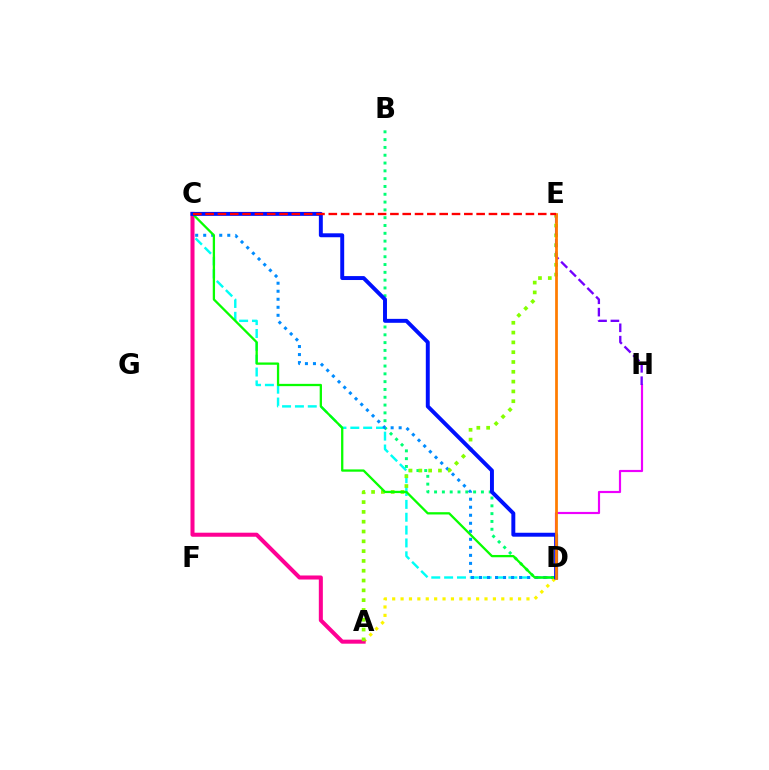{('B', 'D'): [{'color': '#00ff74', 'line_style': 'dotted', 'thickness': 2.12}], ('C', 'D'): [{'color': '#00fff6', 'line_style': 'dashed', 'thickness': 1.75}, {'color': '#008cff', 'line_style': 'dotted', 'thickness': 2.18}, {'color': '#08ff00', 'line_style': 'solid', 'thickness': 1.65}, {'color': '#0010ff', 'line_style': 'solid', 'thickness': 2.83}], ('D', 'H'): [{'color': '#ee00ff', 'line_style': 'solid', 'thickness': 1.56}], ('A', 'D'): [{'color': '#fcf500', 'line_style': 'dotted', 'thickness': 2.28}], ('A', 'C'): [{'color': '#ff0094', 'line_style': 'solid', 'thickness': 2.91}], ('A', 'E'): [{'color': '#84ff00', 'line_style': 'dotted', 'thickness': 2.66}], ('E', 'H'): [{'color': '#7200ff', 'line_style': 'dashed', 'thickness': 1.68}], ('D', 'E'): [{'color': '#ff7c00', 'line_style': 'solid', 'thickness': 1.98}], ('C', 'E'): [{'color': '#ff0000', 'line_style': 'dashed', 'thickness': 1.67}]}